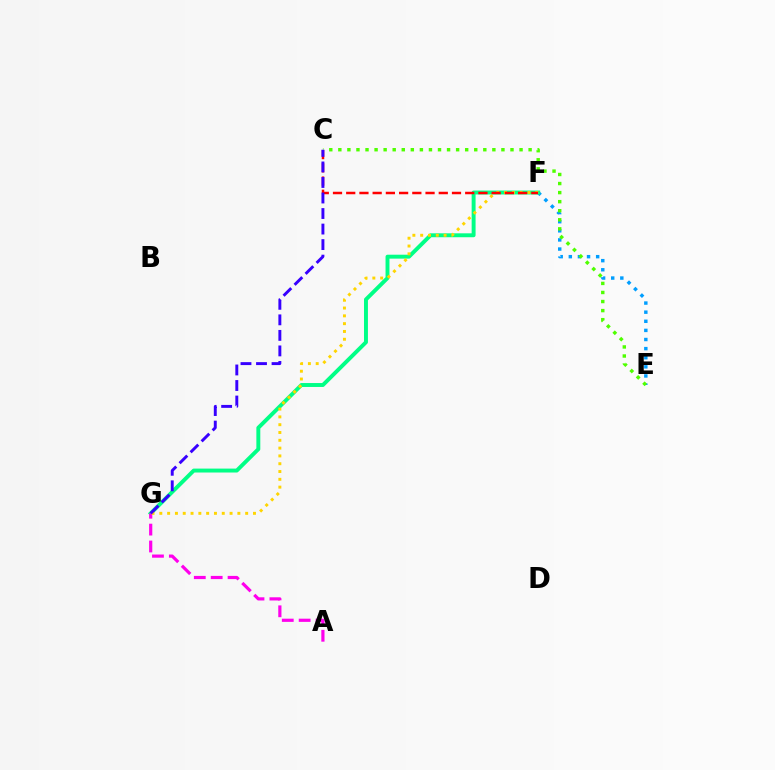{('E', 'F'): [{'color': '#009eff', 'line_style': 'dotted', 'thickness': 2.48}], ('F', 'G'): [{'color': '#00ff86', 'line_style': 'solid', 'thickness': 2.82}, {'color': '#ffd500', 'line_style': 'dotted', 'thickness': 2.12}], ('C', 'E'): [{'color': '#4fff00', 'line_style': 'dotted', 'thickness': 2.46}], ('A', 'G'): [{'color': '#ff00ed', 'line_style': 'dashed', 'thickness': 2.29}], ('C', 'F'): [{'color': '#ff0000', 'line_style': 'dashed', 'thickness': 1.8}], ('C', 'G'): [{'color': '#3700ff', 'line_style': 'dashed', 'thickness': 2.11}]}